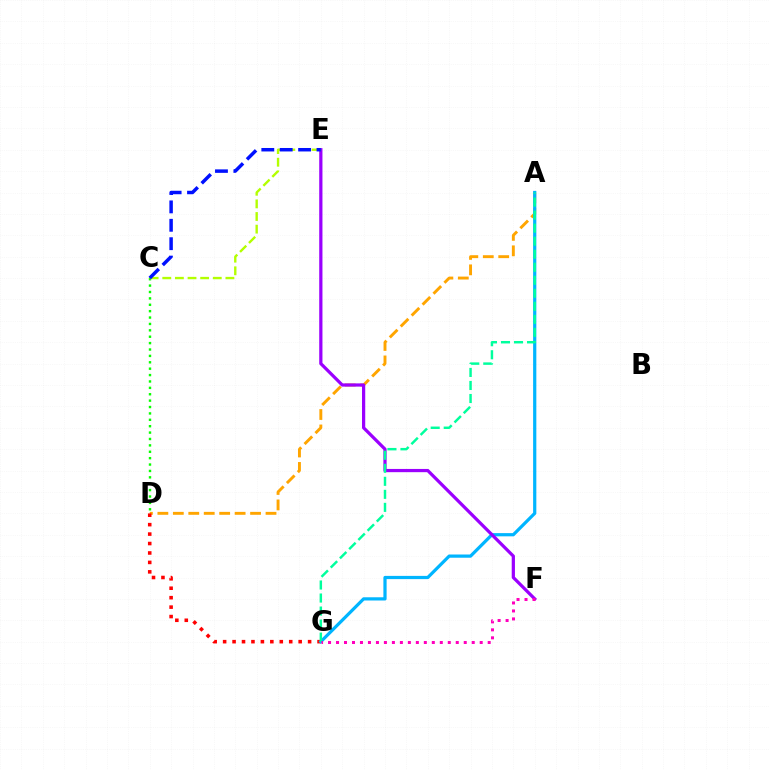{('C', 'D'): [{'color': '#08ff00', 'line_style': 'dotted', 'thickness': 1.74}], ('A', 'D'): [{'color': '#ffa500', 'line_style': 'dashed', 'thickness': 2.1}], ('D', 'G'): [{'color': '#ff0000', 'line_style': 'dotted', 'thickness': 2.57}], ('A', 'G'): [{'color': '#00b5ff', 'line_style': 'solid', 'thickness': 2.32}, {'color': '#00ff9d', 'line_style': 'dashed', 'thickness': 1.77}], ('E', 'F'): [{'color': '#9b00ff', 'line_style': 'solid', 'thickness': 2.33}], ('C', 'E'): [{'color': '#b3ff00', 'line_style': 'dashed', 'thickness': 1.72}, {'color': '#0010ff', 'line_style': 'dashed', 'thickness': 2.5}], ('F', 'G'): [{'color': '#ff00bd', 'line_style': 'dotted', 'thickness': 2.17}]}